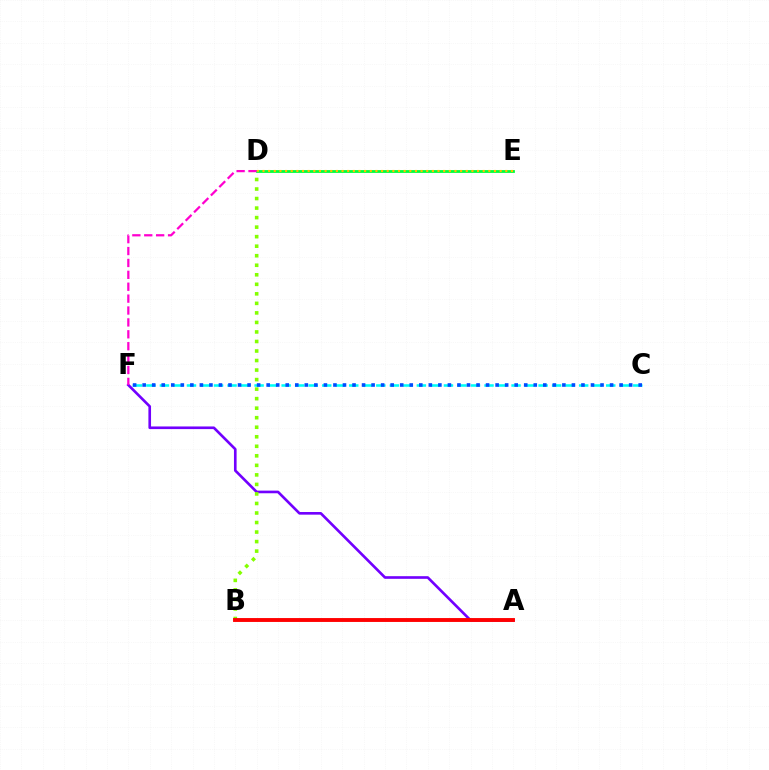{('C', 'F'): [{'color': '#00fff6', 'line_style': 'dashed', 'thickness': 1.84}, {'color': '#004bff', 'line_style': 'dotted', 'thickness': 2.59}], ('A', 'F'): [{'color': '#7200ff', 'line_style': 'solid', 'thickness': 1.9}], ('D', 'E'): [{'color': '#00ff39', 'line_style': 'solid', 'thickness': 2.02}, {'color': '#ffbd00', 'line_style': 'dotted', 'thickness': 1.53}], ('B', 'D'): [{'color': '#84ff00', 'line_style': 'dotted', 'thickness': 2.59}], ('D', 'F'): [{'color': '#ff00cf', 'line_style': 'dashed', 'thickness': 1.62}], ('A', 'B'): [{'color': '#ff0000', 'line_style': 'solid', 'thickness': 2.8}]}